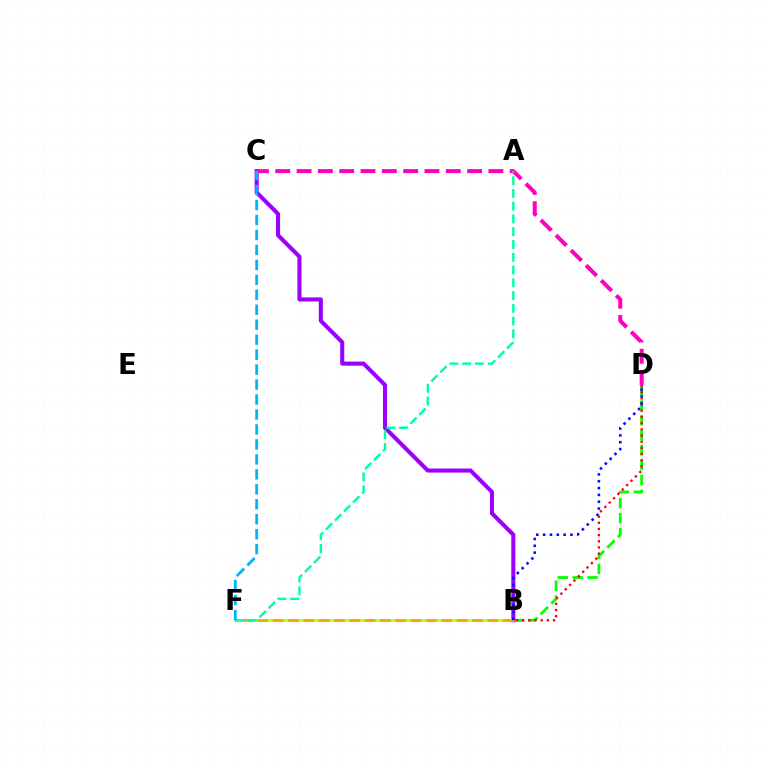{('B', 'D'): [{'color': '#08ff00', 'line_style': 'dashed', 'thickness': 2.02}, {'color': '#ff0000', 'line_style': 'dotted', 'thickness': 1.68}, {'color': '#0010ff', 'line_style': 'dotted', 'thickness': 1.86}], ('B', 'C'): [{'color': '#9b00ff', 'line_style': 'solid', 'thickness': 2.93}], ('B', 'F'): [{'color': '#b3ff00', 'line_style': 'solid', 'thickness': 1.81}, {'color': '#ffa500', 'line_style': 'dashed', 'thickness': 2.08}], ('C', 'D'): [{'color': '#ff00bd', 'line_style': 'dashed', 'thickness': 2.9}], ('A', 'F'): [{'color': '#00ff9d', 'line_style': 'dashed', 'thickness': 1.73}], ('C', 'F'): [{'color': '#00b5ff', 'line_style': 'dashed', 'thickness': 2.03}]}